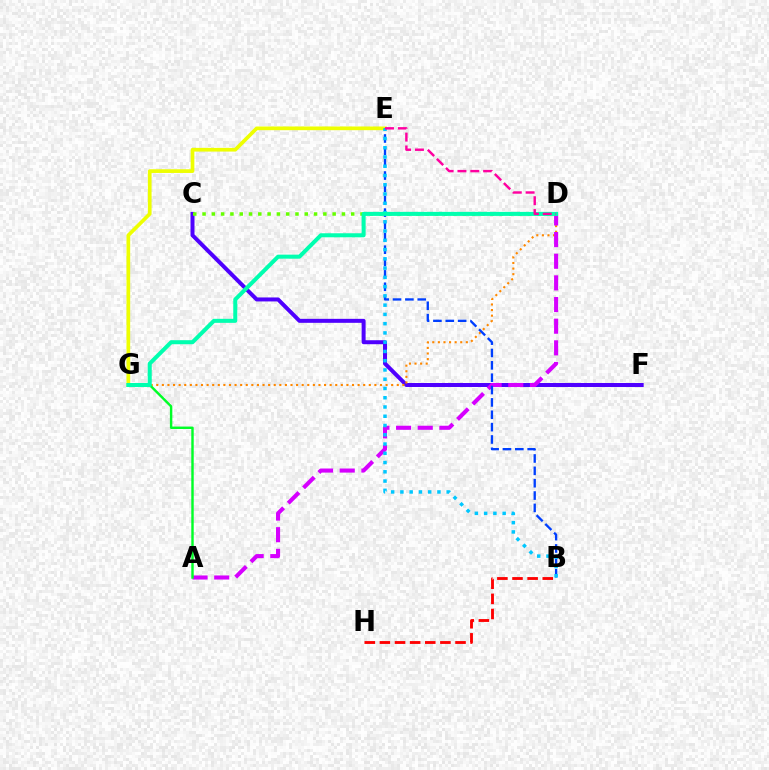{('C', 'F'): [{'color': '#4f00ff', 'line_style': 'solid', 'thickness': 2.87}], ('B', 'H'): [{'color': '#ff0000', 'line_style': 'dashed', 'thickness': 2.05}], ('E', 'G'): [{'color': '#eeff00', 'line_style': 'solid', 'thickness': 2.66}], ('D', 'G'): [{'color': '#ff8800', 'line_style': 'dotted', 'thickness': 1.52}, {'color': '#00ffaf', 'line_style': 'solid', 'thickness': 2.9}], ('A', 'D'): [{'color': '#d600ff', 'line_style': 'dashed', 'thickness': 2.94}], ('B', 'E'): [{'color': '#003fff', 'line_style': 'dashed', 'thickness': 1.68}, {'color': '#00c7ff', 'line_style': 'dotted', 'thickness': 2.52}], ('A', 'G'): [{'color': '#00ff27', 'line_style': 'solid', 'thickness': 1.75}], ('C', 'D'): [{'color': '#66ff00', 'line_style': 'dotted', 'thickness': 2.52}], ('D', 'E'): [{'color': '#ff00a0', 'line_style': 'dashed', 'thickness': 1.74}]}